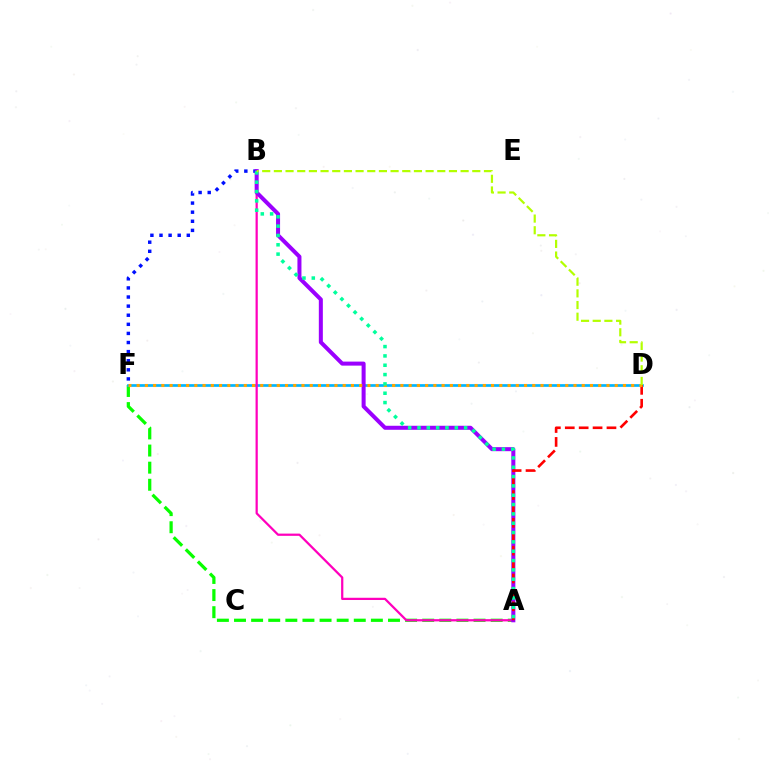{('A', 'F'): [{'color': '#08ff00', 'line_style': 'dashed', 'thickness': 2.32}], ('D', 'F'): [{'color': '#00b5ff', 'line_style': 'solid', 'thickness': 1.95}, {'color': '#ffa500', 'line_style': 'dotted', 'thickness': 2.24}], ('B', 'F'): [{'color': '#0010ff', 'line_style': 'dotted', 'thickness': 2.47}], ('A', 'B'): [{'color': '#ff00bd', 'line_style': 'solid', 'thickness': 1.61}, {'color': '#9b00ff', 'line_style': 'solid', 'thickness': 2.89}, {'color': '#00ff9d', 'line_style': 'dotted', 'thickness': 2.54}], ('A', 'D'): [{'color': '#ff0000', 'line_style': 'dashed', 'thickness': 1.89}], ('B', 'D'): [{'color': '#b3ff00', 'line_style': 'dashed', 'thickness': 1.59}]}